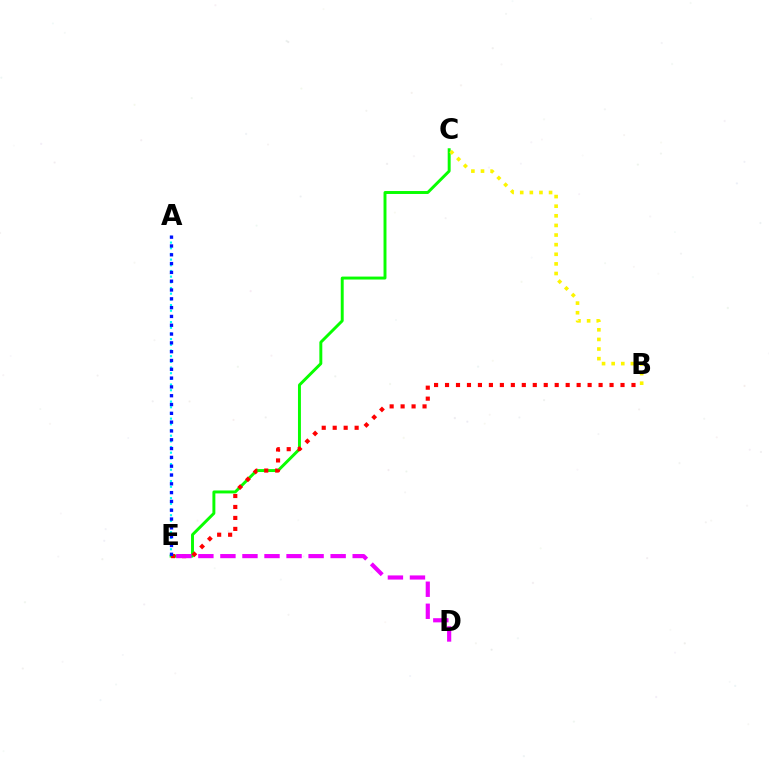{('C', 'E'): [{'color': '#08ff00', 'line_style': 'solid', 'thickness': 2.11}], ('B', 'E'): [{'color': '#ff0000', 'line_style': 'dotted', 'thickness': 2.98}], ('D', 'E'): [{'color': '#ee00ff', 'line_style': 'dashed', 'thickness': 2.99}], ('A', 'E'): [{'color': '#00fff6', 'line_style': 'dotted', 'thickness': 1.54}, {'color': '#0010ff', 'line_style': 'dotted', 'thickness': 2.39}], ('B', 'C'): [{'color': '#fcf500', 'line_style': 'dotted', 'thickness': 2.61}]}